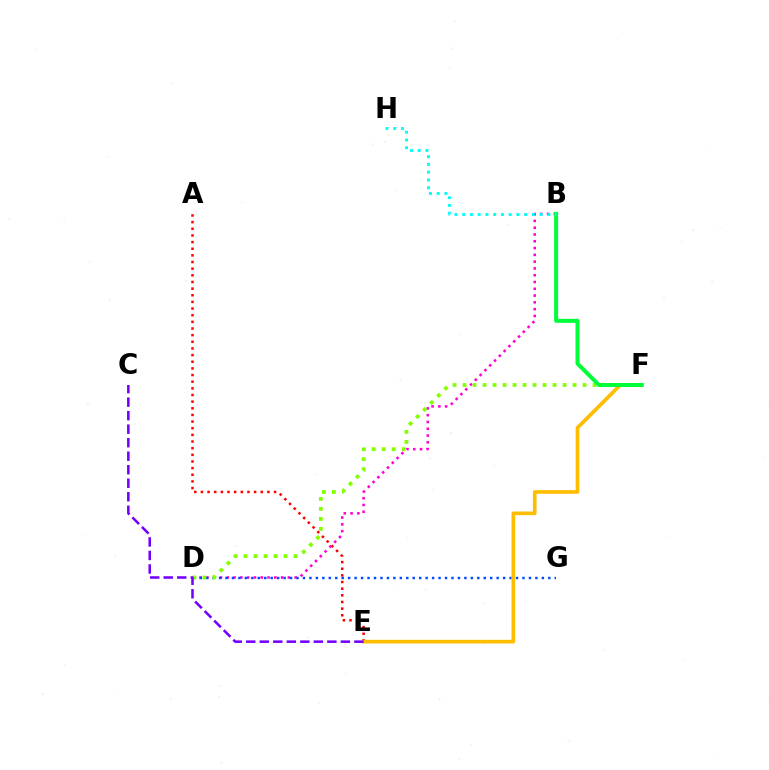{('B', 'D'): [{'color': '#ff00cf', 'line_style': 'dotted', 'thickness': 1.84}], ('D', 'G'): [{'color': '#004bff', 'line_style': 'dotted', 'thickness': 1.75}], ('A', 'E'): [{'color': '#ff0000', 'line_style': 'dotted', 'thickness': 1.81}], ('E', 'F'): [{'color': '#ffbd00', 'line_style': 'solid', 'thickness': 2.63}], ('D', 'F'): [{'color': '#84ff00', 'line_style': 'dotted', 'thickness': 2.72}], ('B', 'F'): [{'color': '#00ff39', 'line_style': 'solid', 'thickness': 2.88}], ('C', 'E'): [{'color': '#7200ff', 'line_style': 'dashed', 'thickness': 1.84}], ('B', 'H'): [{'color': '#00fff6', 'line_style': 'dotted', 'thickness': 2.11}]}